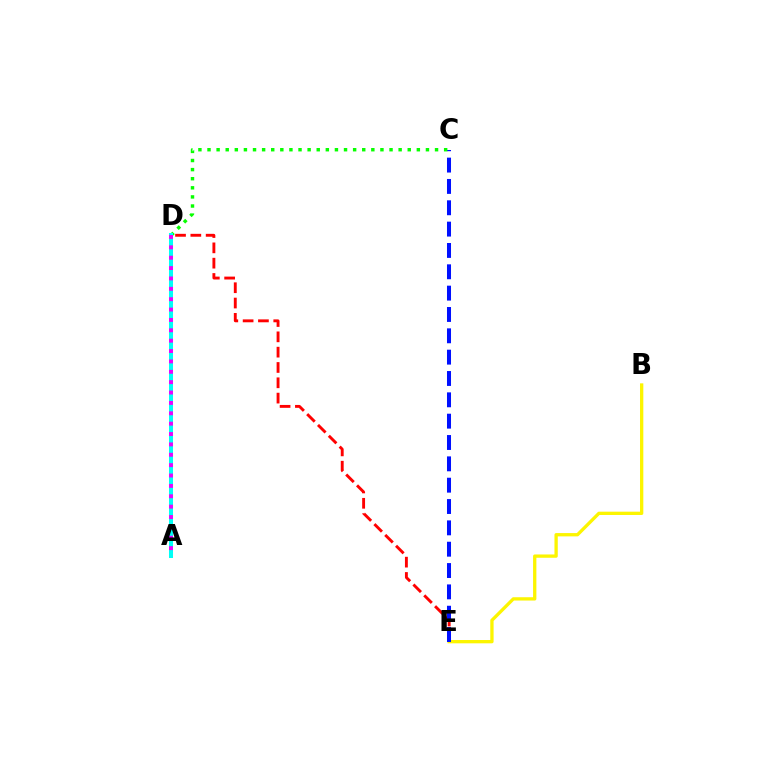{('B', 'E'): [{'color': '#fcf500', 'line_style': 'solid', 'thickness': 2.38}], ('D', 'E'): [{'color': '#ff0000', 'line_style': 'dashed', 'thickness': 2.08}], ('C', 'E'): [{'color': '#0010ff', 'line_style': 'dashed', 'thickness': 2.9}], ('C', 'D'): [{'color': '#08ff00', 'line_style': 'dotted', 'thickness': 2.47}], ('A', 'D'): [{'color': '#00fff6', 'line_style': 'solid', 'thickness': 2.9}, {'color': '#ee00ff', 'line_style': 'dotted', 'thickness': 2.82}]}